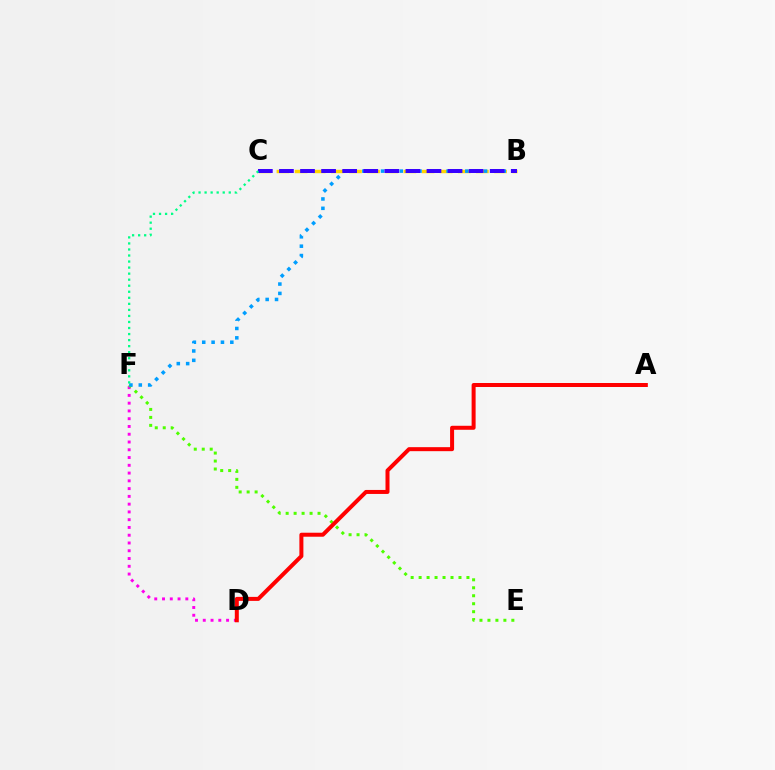{('B', 'C'): [{'color': '#ffd500', 'line_style': 'dashed', 'thickness': 2.46}, {'color': '#3700ff', 'line_style': 'dashed', 'thickness': 2.86}], ('D', 'F'): [{'color': '#ff00ed', 'line_style': 'dotted', 'thickness': 2.11}], ('E', 'F'): [{'color': '#4fff00', 'line_style': 'dotted', 'thickness': 2.17}], ('B', 'F'): [{'color': '#009eff', 'line_style': 'dotted', 'thickness': 2.54}], ('A', 'D'): [{'color': '#ff0000', 'line_style': 'solid', 'thickness': 2.88}], ('C', 'F'): [{'color': '#00ff86', 'line_style': 'dotted', 'thickness': 1.64}]}